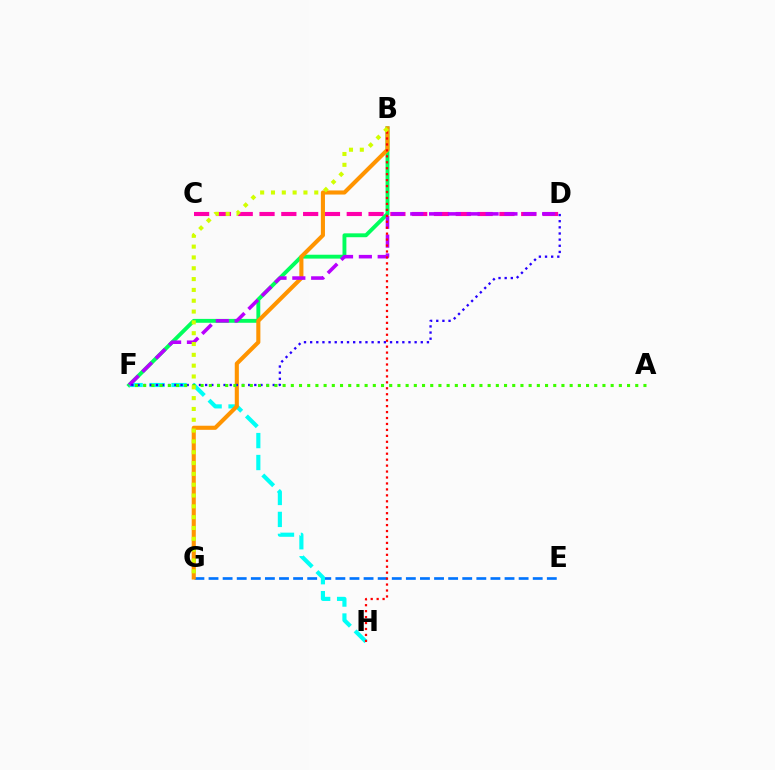{('C', 'D'): [{'color': '#ff00ac', 'line_style': 'dashed', 'thickness': 2.96}], ('E', 'G'): [{'color': '#0074ff', 'line_style': 'dashed', 'thickness': 1.91}], ('B', 'F'): [{'color': '#00ff5c', 'line_style': 'solid', 'thickness': 2.79}], ('F', 'H'): [{'color': '#00fff6', 'line_style': 'dashed', 'thickness': 2.98}], ('B', 'G'): [{'color': '#ff9400', 'line_style': 'solid', 'thickness': 2.95}, {'color': '#d1ff00', 'line_style': 'dotted', 'thickness': 2.94}], ('D', 'F'): [{'color': '#b900ff', 'line_style': 'dashed', 'thickness': 2.56}, {'color': '#2500ff', 'line_style': 'dotted', 'thickness': 1.67}], ('B', 'H'): [{'color': '#ff0000', 'line_style': 'dotted', 'thickness': 1.62}], ('A', 'F'): [{'color': '#3dff00', 'line_style': 'dotted', 'thickness': 2.23}]}